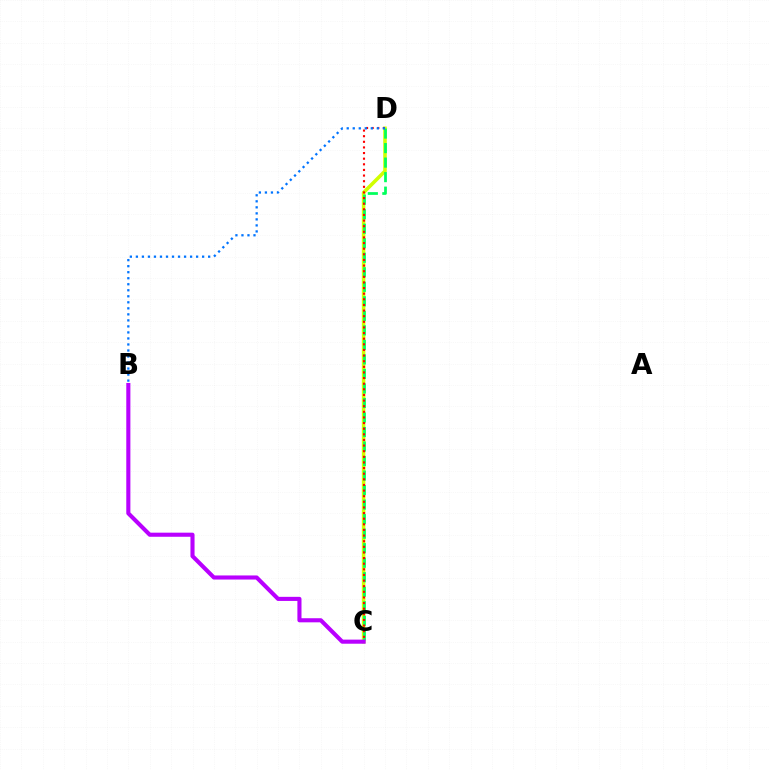{('C', 'D'): [{'color': '#d1ff00', 'line_style': 'solid', 'thickness': 2.58}, {'color': '#00ff5c', 'line_style': 'dashed', 'thickness': 1.97}, {'color': '#ff0000', 'line_style': 'dotted', 'thickness': 1.53}], ('B', 'D'): [{'color': '#0074ff', 'line_style': 'dotted', 'thickness': 1.64}], ('B', 'C'): [{'color': '#b900ff', 'line_style': 'solid', 'thickness': 2.95}]}